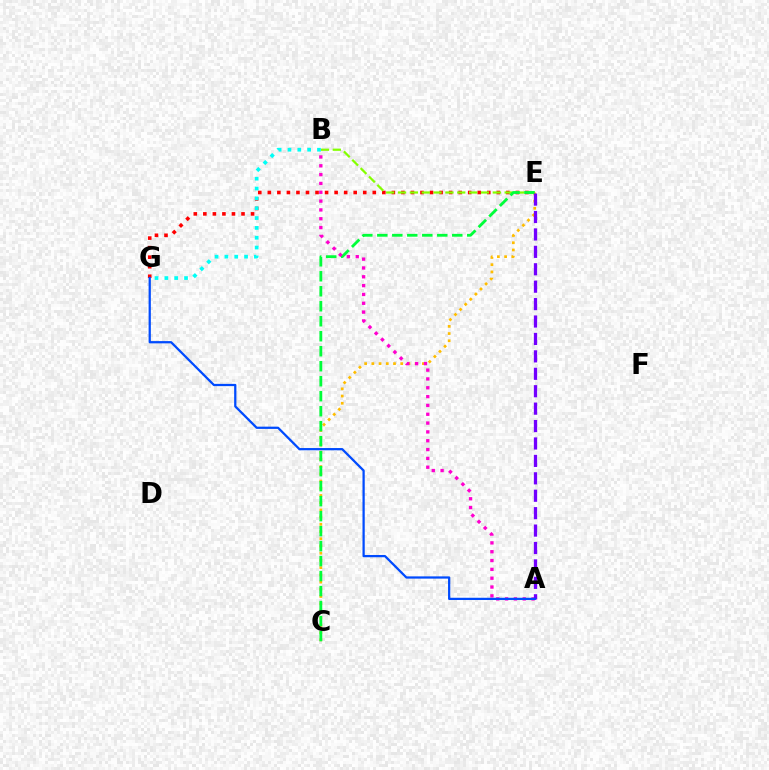{('E', 'G'): [{'color': '#ff0000', 'line_style': 'dotted', 'thickness': 2.59}], ('B', 'E'): [{'color': '#84ff00', 'line_style': 'dashed', 'thickness': 1.61}], ('C', 'E'): [{'color': '#ffbd00', 'line_style': 'dotted', 'thickness': 1.96}, {'color': '#00ff39', 'line_style': 'dashed', 'thickness': 2.04}], ('B', 'G'): [{'color': '#00fff6', 'line_style': 'dotted', 'thickness': 2.67}], ('A', 'B'): [{'color': '#ff00cf', 'line_style': 'dotted', 'thickness': 2.4}], ('A', 'E'): [{'color': '#7200ff', 'line_style': 'dashed', 'thickness': 2.37}], ('A', 'G'): [{'color': '#004bff', 'line_style': 'solid', 'thickness': 1.62}]}